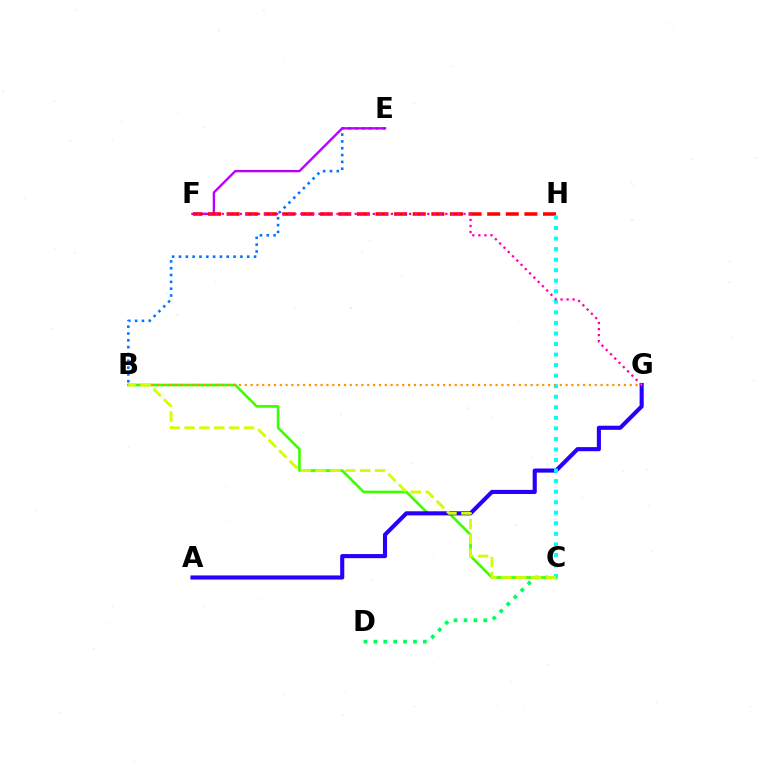{('B', 'C'): [{'color': '#3dff00', 'line_style': 'solid', 'thickness': 1.9}, {'color': '#d1ff00', 'line_style': 'dashed', 'thickness': 2.02}], ('C', 'D'): [{'color': '#00ff5c', 'line_style': 'dotted', 'thickness': 2.69}], ('A', 'G'): [{'color': '#2500ff', 'line_style': 'solid', 'thickness': 2.96}], ('B', 'E'): [{'color': '#0074ff', 'line_style': 'dotted', 'thickness': 1.85}], ('E', 'F'): [{'color': '#b900ff', 'line_style': 'solid', 'thickness': 1.7}], ('F', 'H'): [{'color': '#ff0000', 'line_style': 'dashed', 'thickness': 2.53}], ('C', 'H'): [{'color': '#00fff6', 'line_style': 'dotted', 'thickness': 2.87}], ('F', 'G'): [{'color': '#ff00ac', 'line_style': 'dotted', 'thickness': 1.64}], ('B', 'G'): [{'color': '#ff9400', 'line_style': 'dotted', 'thickness': 1.58}]}